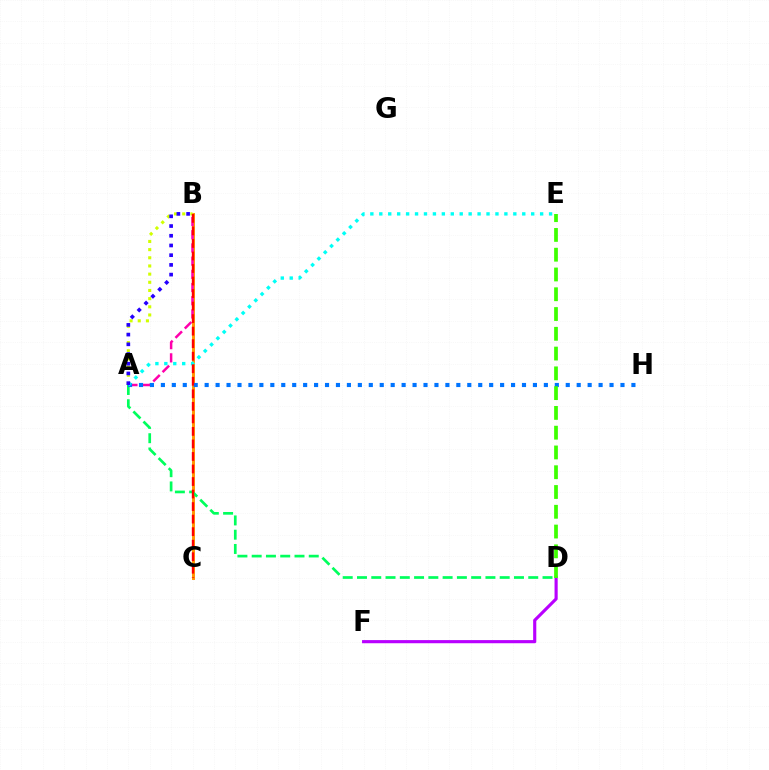{('B', 'C'): [{'color': '#ff9400', 'line_style': 'solid', 'thickness': 2.11}, {'color': '#ff0000', 'line_style': 'dashed', 'thickness': 1.7}], ('A', 'D'): [{'color': '#00ff5c', 'line_style': 'dashed', 'thickness': 1.94}], ('A', 'B'): [{'color': '#ff00ac', 'line_style': 'dashed', 'thickness': 1.79}, {'color': '#d1ff00', 'line_style': 'dotted', 'thickness': 2.22}, {'color': '#2500ff', 'line_style': 'dotted', 'thickness': 2.64}], ('A', 'H'): [{'color': '#0074ff', 'line_style': 'dotted', 'thickness': 2.97}], ('A', 'E'): [{'color': '#00fff6', 'line_style': 'dotted', 'thickness': 2.43}], ('D', 'F'): [{'color': '#b900ff', 'line_style': 'solid', 'thickness': 2.26}], ('D', 'E'): [{'color': '#3dff00', 'line_style': 'dashed', 'thickness': 2.69}]}